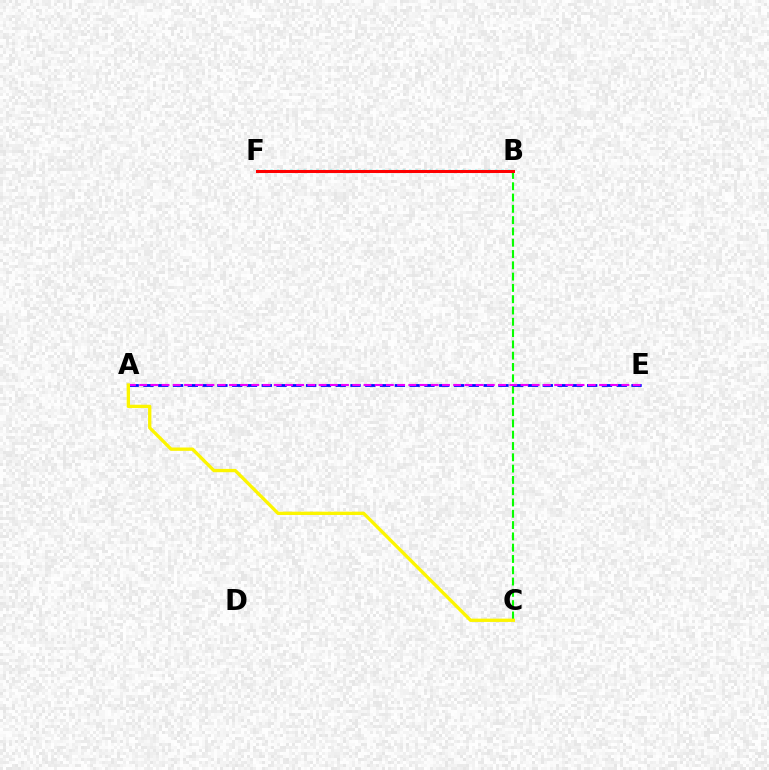{('B', 'C'): [{'color': '#08ff00', 'line_style': 'dashed', 'thickness': 1.53}], ('B', 'F'): [{'color': '#00fff6', 'line_style': 'dotted', 'thickness': 1.79}, {'color': '#ff0000', 'line_style': 'solid', 'thickness': 2.19}], ('A', 'E'): [{'color': '#0010ff', 'line_style': 'dashed', 'thickness': 2.01}, {'color': '#ee00ff', 'line_style': 'dashed', 'thickness': 1.52}], ('A', 'C'): [{'color': '#fcf500', 'line_style': 'solid', 'thickness': 2.39}]}